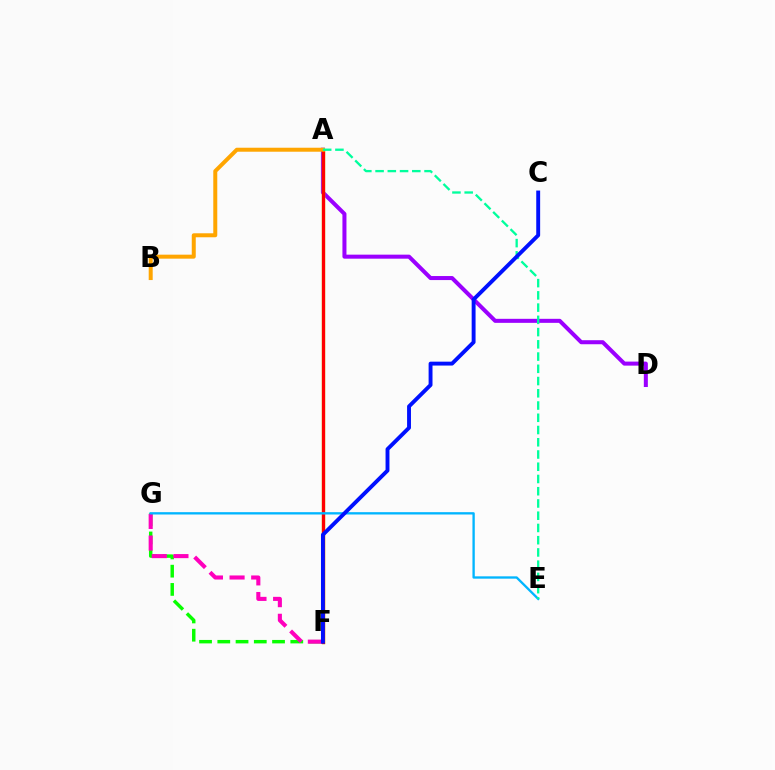{('A', 'D'): [{'color': '#9b00ff', 'line_style': 'solid', 'thickness': 2.9}], ('F', 'G'): [{'color': '#08ff00', 'line_style': 'dashed', 'thickness': 2.48}, {'color': '#ff00bd', 'line_style': 'dashed', 'thickness': 2.94}], ('A', 'F'): [{'color': '#b3ff00', 'line_style': 'solid', 'thickness': 2.4}, {'color': '#ff0000', 'line_style': 'solid', 'thickness': 2.35}], ('A', 'B'): [{'color': '#ffa500', 'line_style': 'solid', 'thickness': 2.88}], ('E', 'G'): [{'color': '#00b5ff', 'line_style': 'solid', 'thickness': 1.68}], ('A', 'E'): [{'color': '#00ff9d', 'line_style': 'dashed', 'thickness': 1.66}], ('C', 'F'): [{'color': '#0010ff', 'line_style': 'solid', 'thickness': 2.8}]}